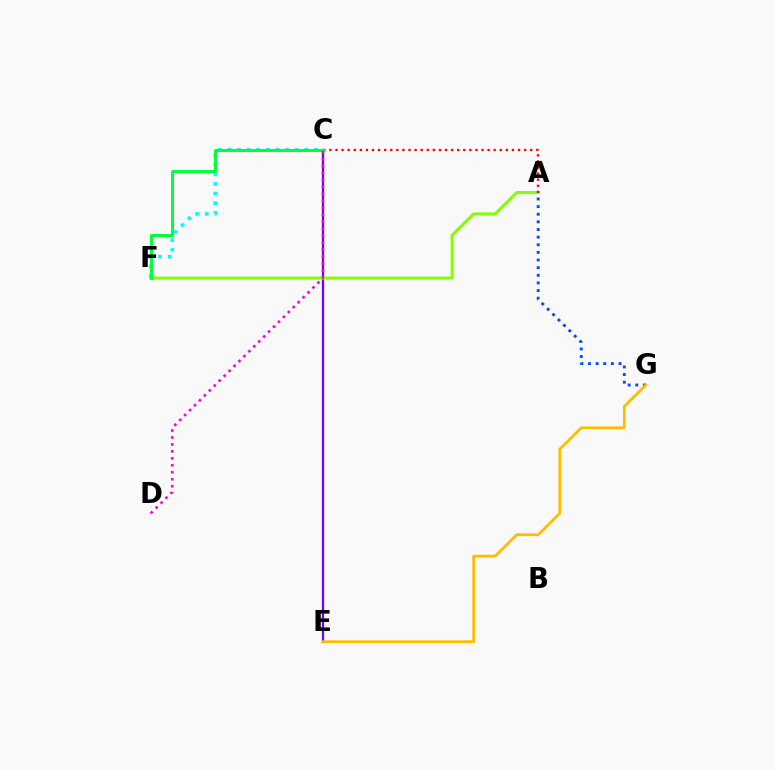{('C', 'E'): [{'color': '#7200ff', 'line_style': 'solid', 'thickness': 1.64}], ('A', 'F'): [{'color': '#84ff00', 'line_style': 'solid', 'thickness': 2.16}], ('A', 'C'): [{'color': '#ff0000', 'line_style': 'dotted', 'thickness': 1.65}], ('A', 'G'): [{'color': '#004bff', 'line_style': 'dotted', 'thickness': 2.07}], ('C', 'F'): [{'color': '#00fff6', 'line_style': 'dotted', 'thickness': 2.61}, {'color': '#00ff39', 'line_style': 'solid', 'thickness': 2.13}], ('E', 'G'): [{'color': '#ffbd00', 'line_style': 'solid', 'thickness': 1.99}], ('C', 'D'): [{'color': '#ff00cf', 'line_style': 'dotted', 'thickness': 1.89}]}